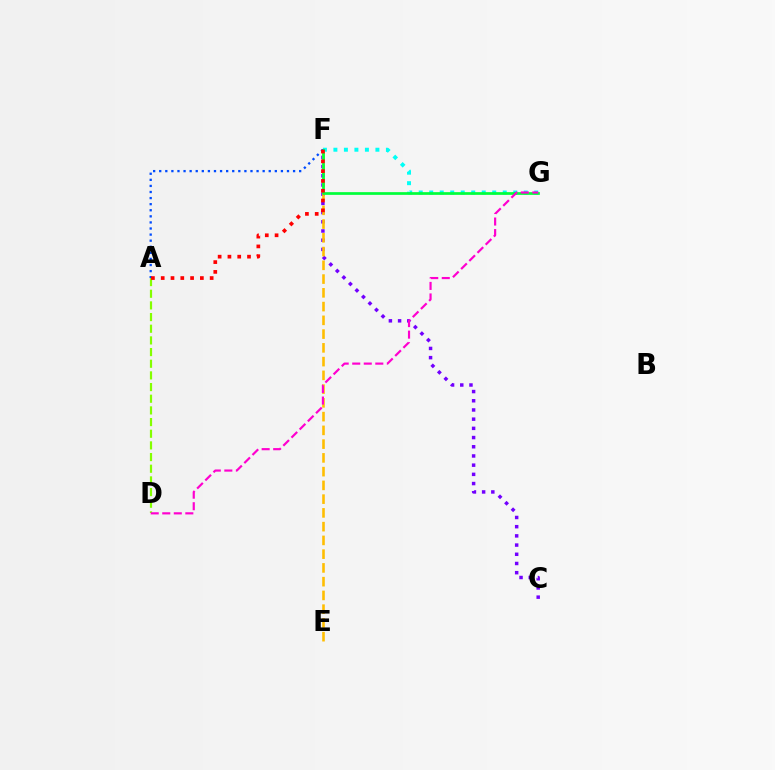{('C', 'F'): [{'color': '#7200ff', 'line_style': 'dotted', 'thickness': 2.5}], ('E', 'F'): [{'color': '#ffbd00', 'line_style': 'dashed', 'thickness': 1.87}], ('F', 'G'): [{'color': '#00fff6', 'line_style': 'dotted', 'thickness': 2.85}, {'color': '#00ff39', 'line_style': 'solid', 'thickness': 1.95}], ('A', 'D'): [{'color': '#84ff00', 'line_style': 'dashed', 'thickness': 1.58}], ('A', 'F'): [{'color': '#004bff', 'line_style': 'dotted', 'thickness': 1.65}, {'color': '#ff0000', 'line_style': 'dotted', 'thickness': 2.66}], ('D', 'G'): [{'color': '#ff00cf', 'line_style': 'dashed', 'thickness': 1.57}]}